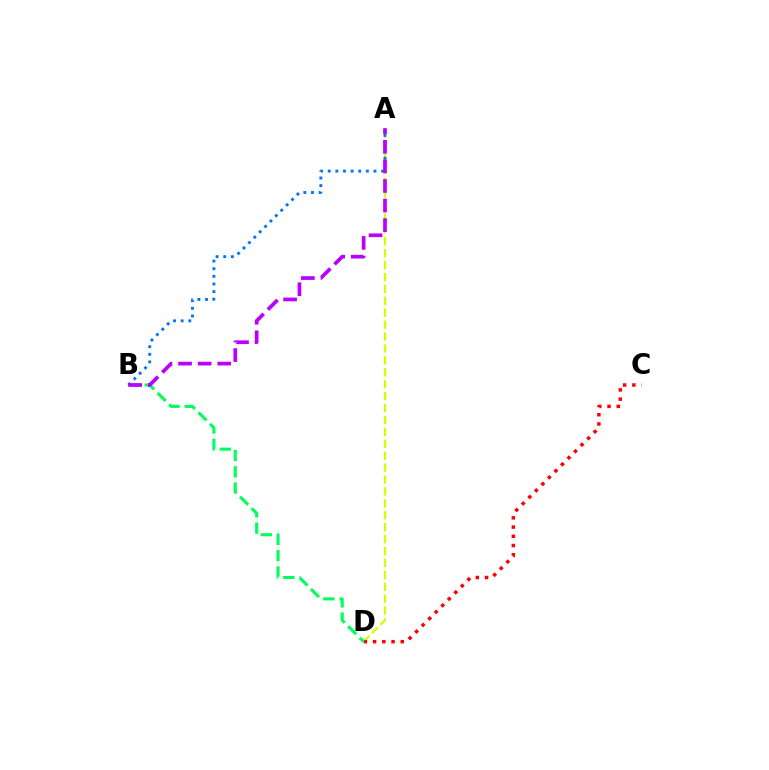{('A', 'D'): [{'color': '#d1ff00', 'line_style': 'dashed', 'thickness': 1.62}], ('C', 'D'): [{'color': '#ff0000', 'line_style': 'dotted', 'thickness': 2.51}], ('B', 'D'): [{'color': '#00ff5c', 'line_style': 'dashed', 'thickness': 2.21}], ('A', 'B'): [{'color': '#0074ff', 'line_style': 'dotted', 'thickness': 2.07}, {'color': '#b900ff', 'line_style': 'dashed', 'thickness': 2.66}]}